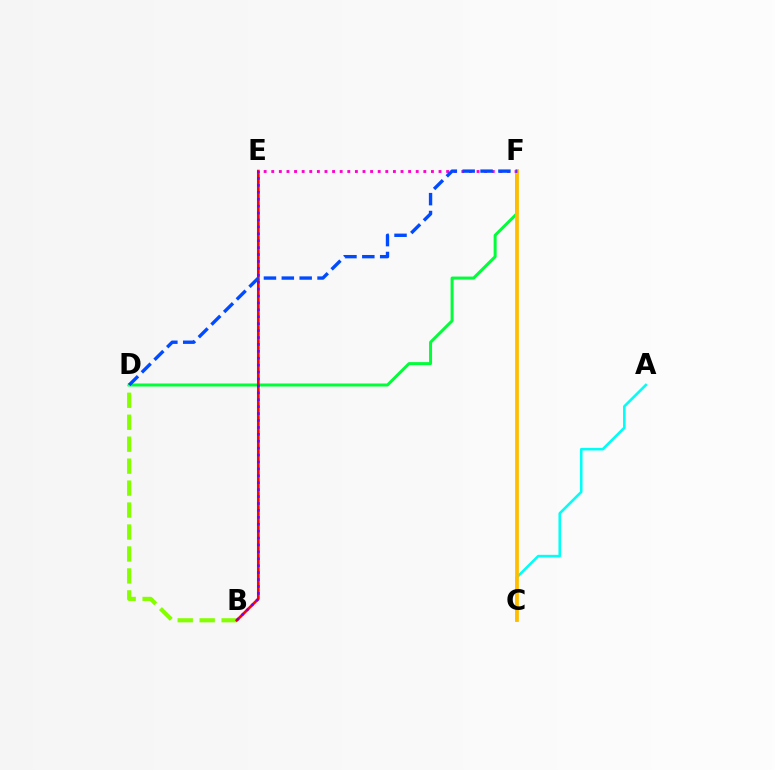{('D', 'F'): [{'color': '#00ff39', 'line_style': 'solid', 'thickness': 2.16}, {'color': '#004bff', 'line_style': 'dashed', 'thickness': 2.43}], ('B', 'D'): [{'color': '#84ff00', 'line_style': 'dashed', 'thickness': 2.98}], ('B', 'E'): [{'color': '#ff0000', 'line_style': 'solid', 'thickness': 1.95}, {'color': '#7200ff', 'line_style': 'dotted', 'thickness': 1.88}], ('A', 'C'): [{'color': '#00fff6', 'line_style': 'solid', 'thickness': 1.84}], ('C', 'F'): [{'color': '#ffbd00', 'line_style': 'solid', 'thickness': 2.69}], ('E', 'F'): [{'color': '#ff00cf', 'line_style': 'dotted', 'thickness': 2.07}]}